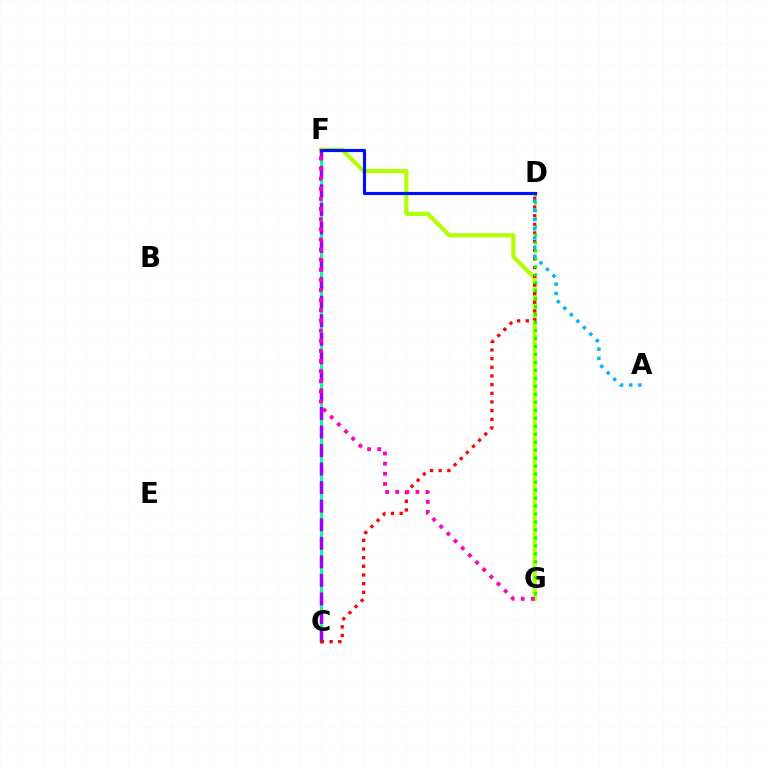{('C', 'F'): [{'color': '#ffa500', 'line_style': 'dashed', 'thickness': 2.25}, {'color': '#00ff9d', 'line_style': 'solid', 'thickness': 2.07}, {'color': '#9b00ff', 'line_style': 'dashed', 'thickness': 2.52}], ('F', 'G'): [{'color': '#b3ff00', 'line_style': 'solid', 'thickness': 3.0}, {'color': '#ff00bd', 'line_style': 'dotted', 'thickness': 2.75}], ('C', 'D'): [{'color': '#ff0000', 'line_style': 'dotted', 'thickness': 2.35}], ('D', 'G'): [{'color': '#08ff00', 'line_style': 'dotted', 'thickness': 2.17}], ('A', 'D'): [{'color': '#00b5ff', 'line_style': 'dotted', 'thickness': 2.5}], ('D', 'F'): [{'color': '#0010ff', 'line_style': 'solid', 'thickness': 2.29}]}